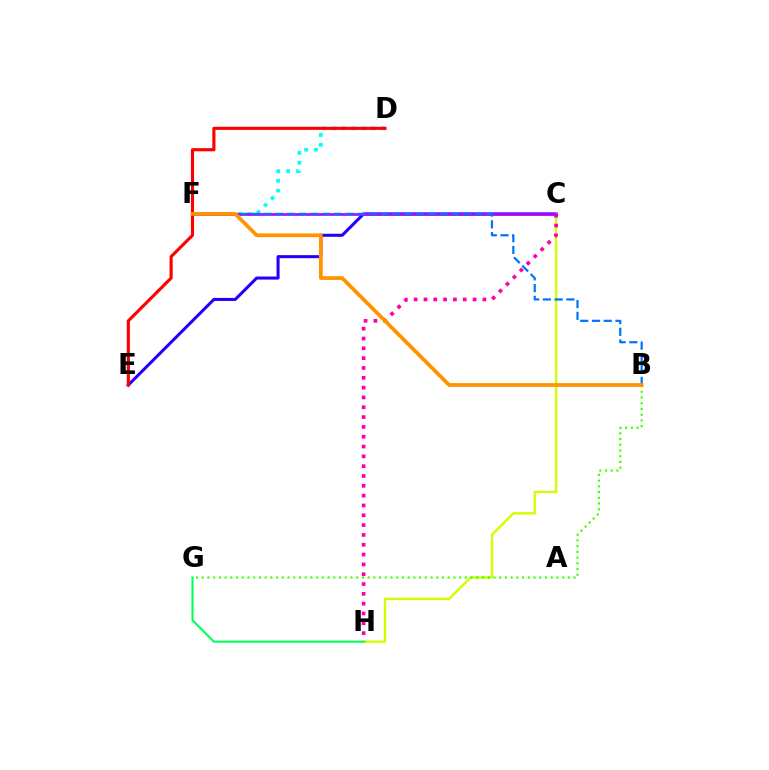{('C', 'E'): [{'color': '#2500ff', 'line_style': 'solid', 'thickness': 2.2}], ('D', 'F'): [{'color': '#00fff6', 'line_style': 'dotted', 'thickness': 2.67}], ('C', 'H'): [{'color': '#d1ff00', 'line_style': 'solid', 'thickness': 1.72}, {'color': '#ff00ac', 'line_style': 'dotted', 'thickness': 2.67}], ('G', 'H'): [{'color': '#00ff5c', 'line_style': 'solid', 'thickness': 1.52}], ('D', 'E'): [{'color': '#ff0000', 'line_style': 'solid', 'thickness': 2.25}], ('B', 'G'): [{'color': '#3dff00', 'line_style': 'dotted', 'thickness': 1.55}], ('C', 'F'): [{'color': '#b900ff', 'line_style': 'solid', 'thickness': 1.93}], ('B', 'F'): [{'color': '#0074ff', 'line_style': 'dashed', 'thickness': 1.6}, {'color': '#ff9400', 'line_style': 'solid', 'thickness': 2.71}]}